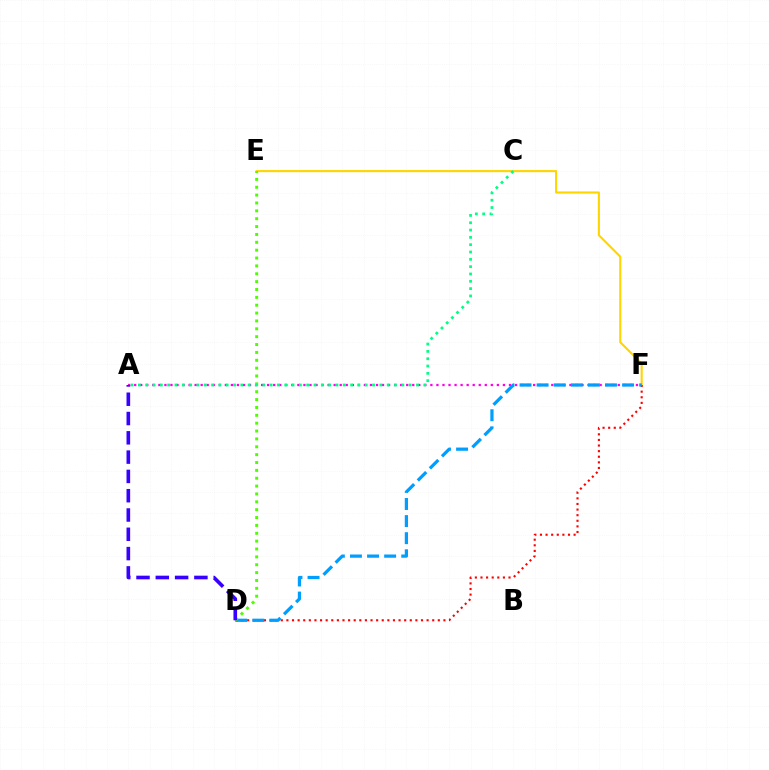{('E', 'F'): [{'color': '#ffd500', 'line_style': 'solid', 'thickness': 1.51}], ('D', 'F'): [{'color': '#ff0000', 'line_style': 'dotted', 'thickness': 1.52}, {'color': '#009eff', 'line_style': 'dashed', 'thickness': 2.32}], ('A', 'F'): [{'color': '#ff00ed', 'line_style': 'dotted', 'thickness': 1.64}], ('D', 'E'): [{'color': '#4fff00', 'line_style': 'dotted', 'thickness': 2.14}], ('A', 'C'): [{'color': '#00ff86', 'line_style': 'dotted', 'thickness': 1.99}], ('A', 'D'): [{'color': '#3700ff', 'line_style': 'dashed', 'thickness': 2.62}]}